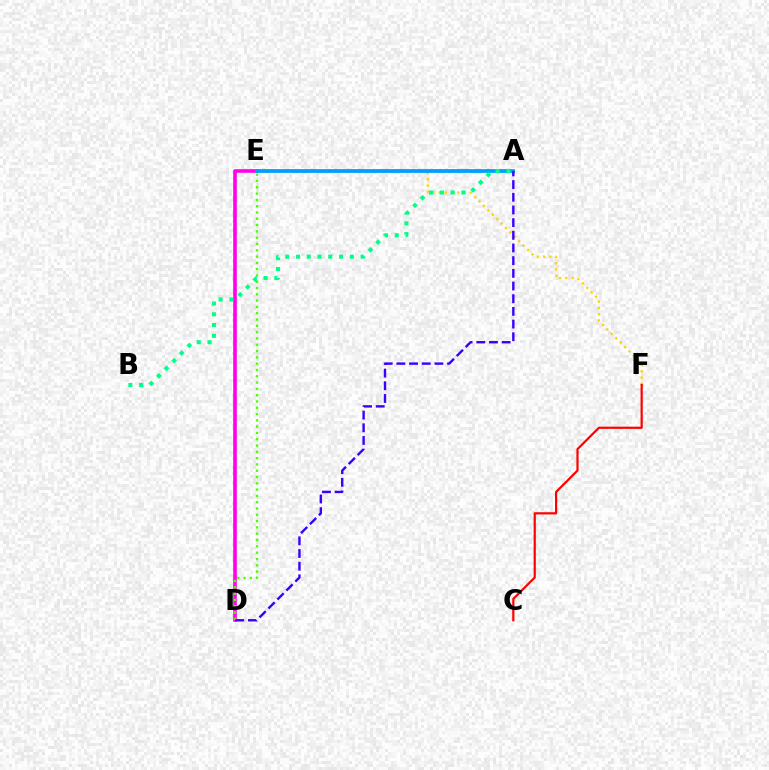{('D', 'E'): [{'color': '#ff00ed', 'line_style': 'solid', 'thickness': 2.6}, {'color': '#4fff00', 'line_style': 'dotted', 'thickness': 1.71}], ('E', 'F'): [{'color': '#ffd500', 'line_style': 'dotted', 'thickness': 1.7}], ('A', 'E'): [{'color': '#009eff', 'line_style': 'solid', 'thickness': 2.72}], ('A', 'D'): [{'color': '#3700ff', 'line_style': 'dashed', 'thickness': 1.72}], ('C', 'F'): [{'color': '#ff0000', 'line_style': 'solid', 'thickness': 1.58}], ('A', 'B'): [{'color': '#00ff86', 'line_style': 'dotted', 'thickness': 2.92}]}